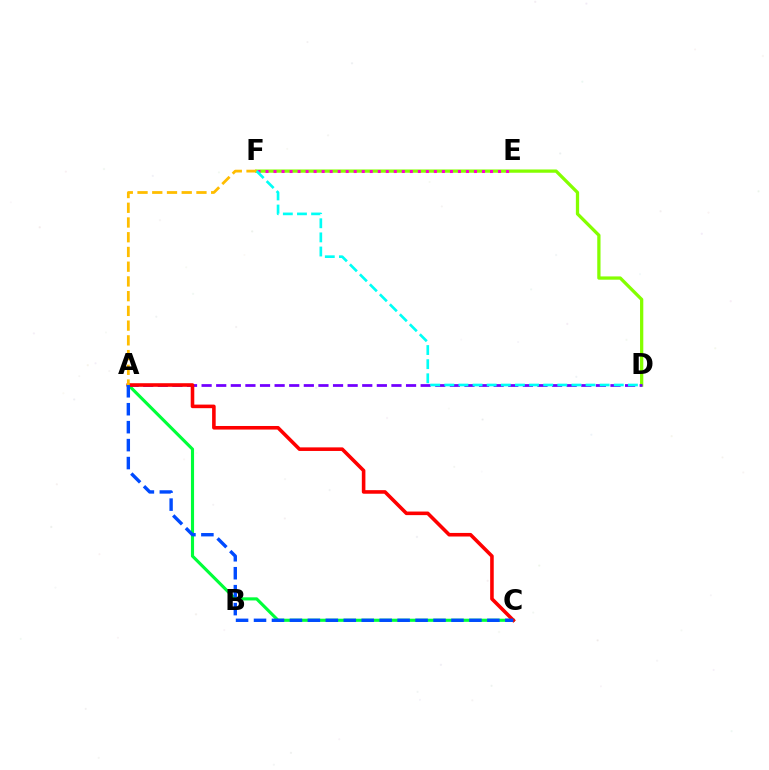{('D', 'F'): [{'color': '#84ff00', 'line_style': 'solid', 'thickness': 2.36}, {'color': '#00fff6', 'line_style': 'dashed', 'thickness': 1.92}], ('E', 'F'): [{'color': '#ff00cf', 'line_style': 'dotted', 'thickness': 2.18}], ('A', 'C'): [{'color': '#00ff39', 'line_style': 'solid', 'thickness': 2.25}, {'color': '#ff0000', 'line_style': 'solid', 'thickness': 2.58}, {'color': '#004bff', 'line_style': 'dashed', 'thickness': 2.44}], ('A', 'D'): [{'color': '#7200ff', 'line_style': 'dashed', 'thickness': 1.98}], ('A', 'F'): [{'color': '#ffbd00', 'line_style': 'dashed', 'thickness': 2.0}]}